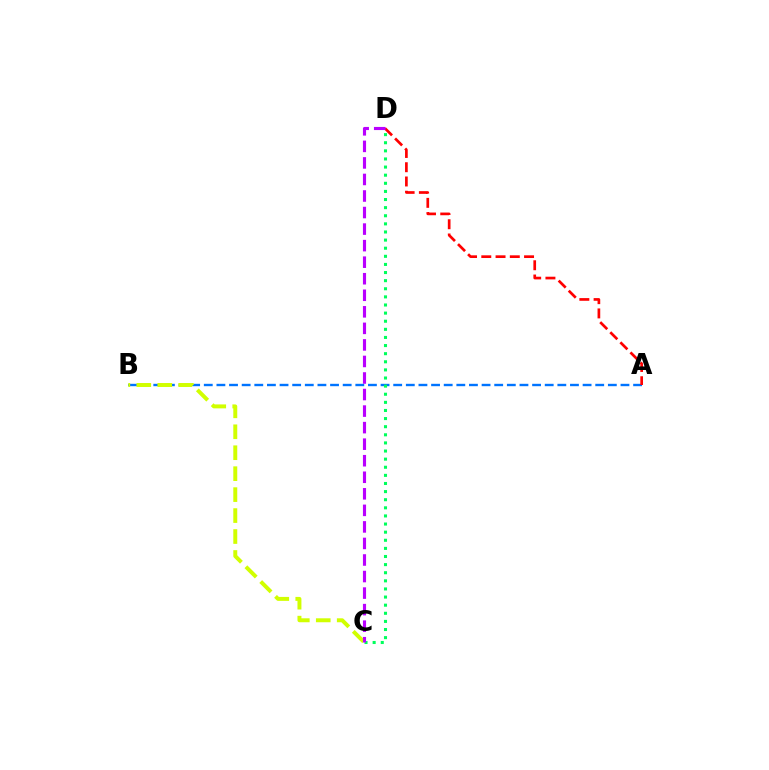{('A', 'B'): [{'color': '#0074ff', 'line_style': 'dashed', 'thickness': 1.72}], ('B', 'C'): [{'color': '#d1ff00', 'line_style': 'dashed', 'thickness': 2.85}], ('C', 'D'): [{'color': '#00ff5c', 'line_style': 'dotted', 'thickness': 2.2}, {'color': '#b900ff', 'line_style': 'dashed', 'thickness': 2.25}], ('A', 'D'): [{'color': '#ff0000', 'line_style': 'dashed', 'thickness': 1.94}]}